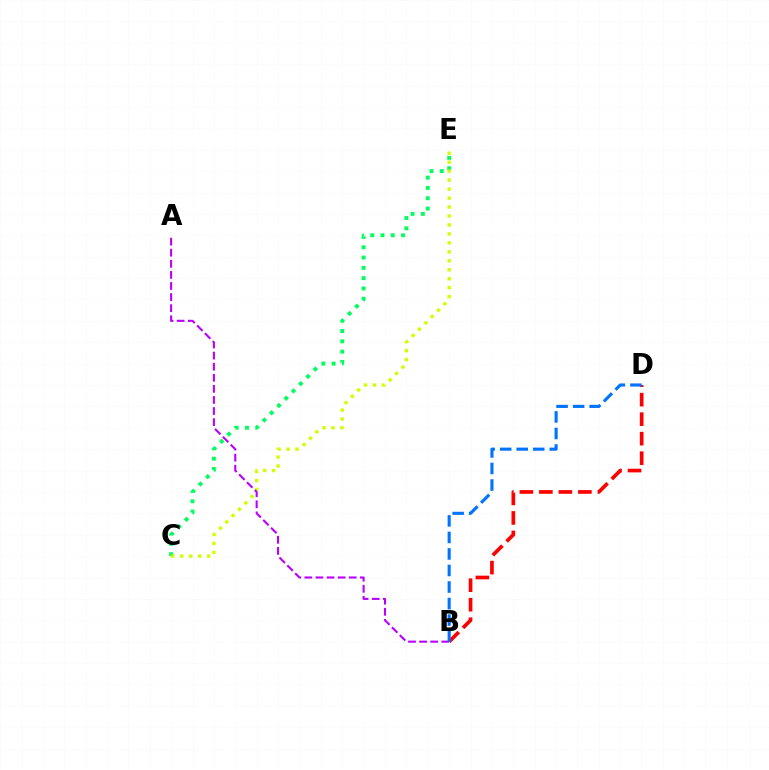{('C', 'E'): [{'color': '#00ff5c', 'line_style': 'dotted', 'thickness': 2.8}, {'color': '#d1ff00', 'line_style': 'dotted', 'thickness': 2.44}], ('B', 'D'): [{'color': '#ff0000', 'line_style': 'dashed', 'thickness': 2.65}, {'color': '#0074ff', 'line_style': 'dashed', 'thickness': 2.25}], ('A', 'B'): [{'color': '#b900ff', 'line_style': 'dashed', 'thickness': 1.51}]}